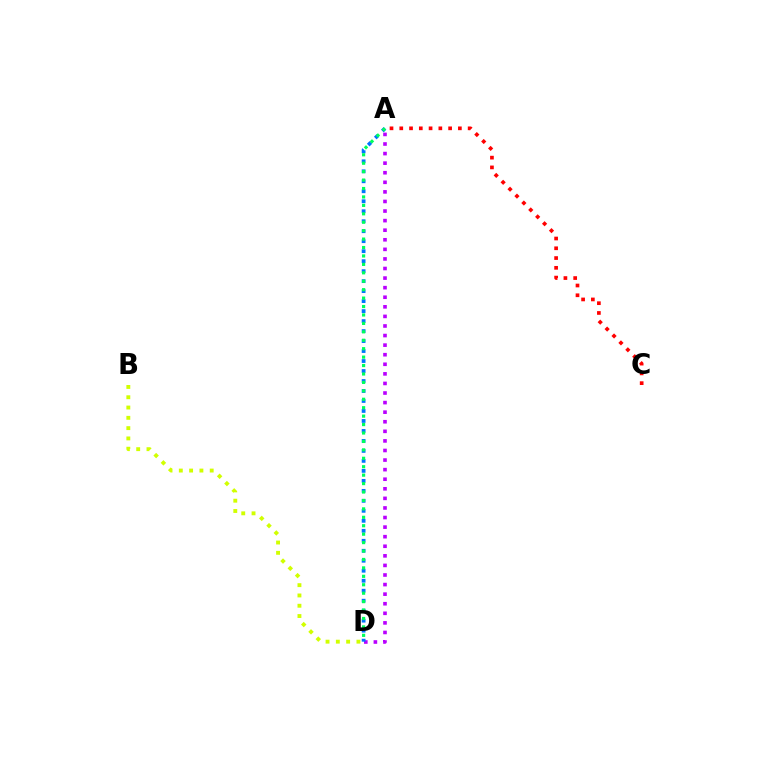{('A', 'D'): [{'color': '#b900ff', 'line_style': 'dotted', 'thickness': 2.6}, {'color': '#0074ff', 'line_style': 'dotted', 'thickness': 2.71}, {'color': '#00ff5c', 'line_style': 'dotted', 'thickness': 2.29}], ('A', 'C'): [{'color': '#ff0000', 'line_style': 'dotted', 'thickness': 2.65}], ('B', 'D'): [{'color': '#d1ff00', 'line_style': 'dotted', 'thickness': 2.8}]}